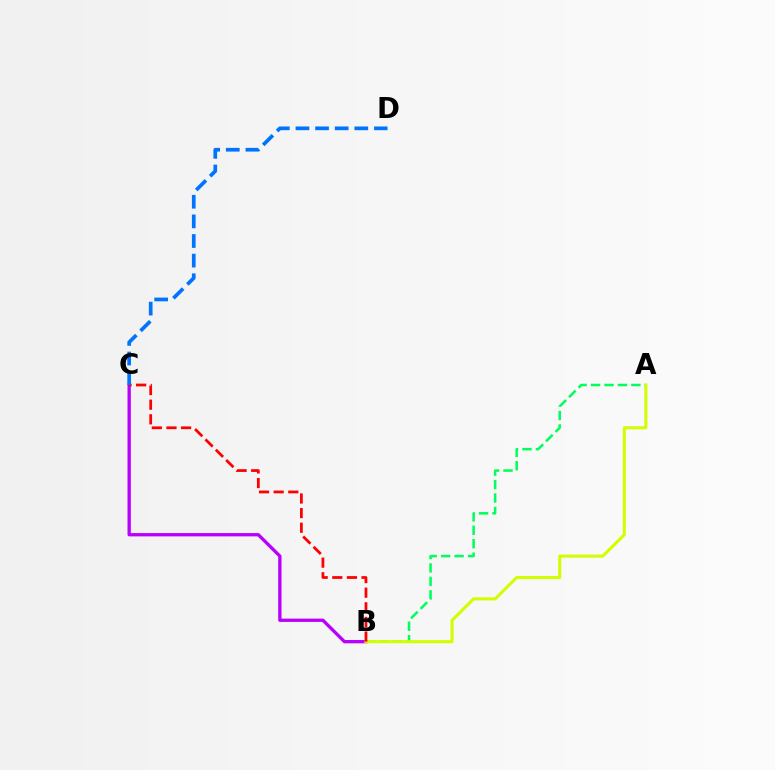{('A', 'B'): [{'color': '#00ff5c', 'line_style': 'dashed', 'thickness': 1.83}, {'color': '#d1ff00', 'line_style': 'solid', 'thickness': 2.21}], ('B', 'C'): [{'color': '#b900ff', 'line_style': 'solid', 'thickness': 2.39}, {'color': '#ff0000', 'line_style': 'dashed', 'thickness': 1.99}], ('C', 'D'): [{'color': '#0074ff', 'line_style': 'dashed', 'thickness': 2.67}]}